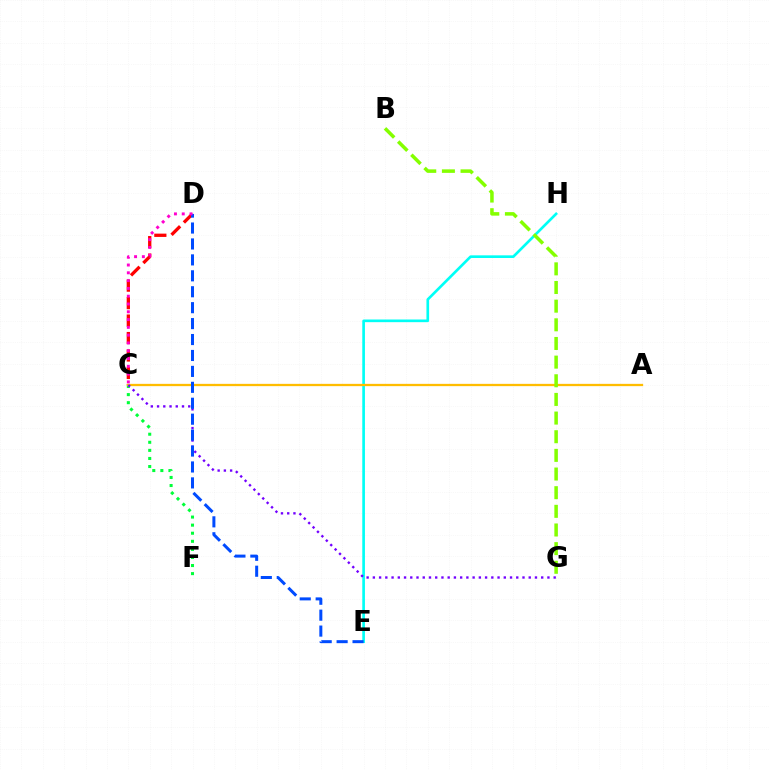{('E', 'H'): [{'color': '#00fff6', 'line_style': 'solid', 'thickness': 1.92}], ('C', 'D'): [{'color': '#ff0000', 'line_style': 'dashed', 'thickness': 2.37}, {'color': '#ff00cf', 'line_style': 'dotted', 'thickness': 2.12}], ('C', 'F'): [{'color': '#00ff39', 'line_style': 'dotted', 'thickness': 2.19}], ('A', 'C'): [{'color': '#ffbd00', 'line_style': 'solid', 'thickness': 1.65}], ('C', 'G'): [{'color': '#7200ff', 'line_style': 'dotted', 'thickness': 1.69}], ('B', 'G'): [{'color': '#84ff00', 'line_style': 'dashed', 'thickness': 2.53}], ('D', 'E'): [{'color': '#004bff', 'line_style': 'dashed', 'thickness': 2.16}]}